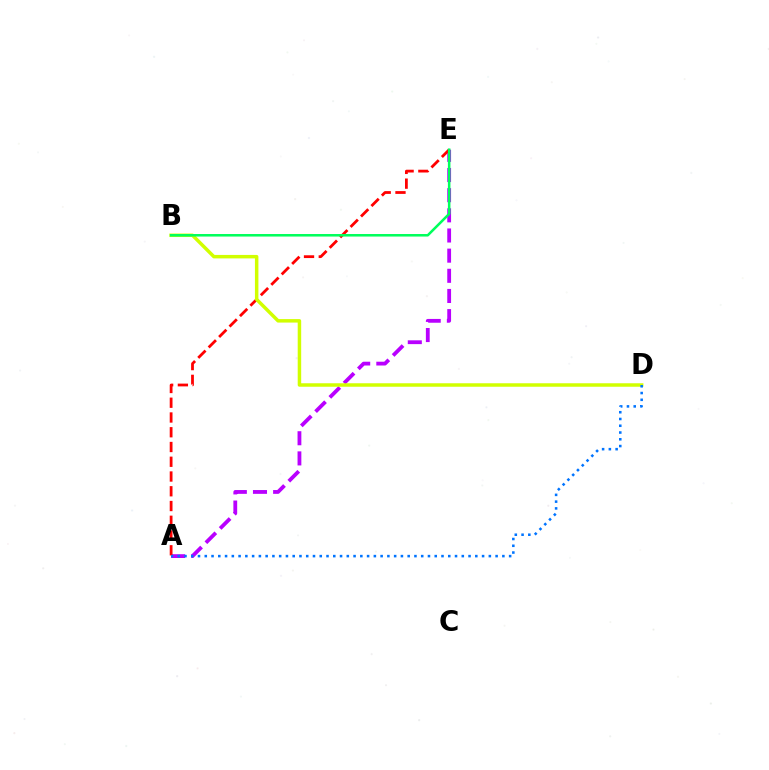{('A', 'E'): [{'color': '#b900ff', 'line_style': 'dashed', 'thickness': 2.74}, {'color': '#ff0000', 'line_style': 'dashed', 'thickness': 2.0}], ('B', 'D'): [{'color': '#d1ff00', 'line_style': 'solid', 'thickness': 2.51}], ('B', 'E'): [{'color': '#00ff5c', 'line_style': 'solid', 'thickness': 1.83}], ('A', 'D'): [{'color': '#0074ff', 'line_style': 'dotted', 'thickness': 1.84}]}